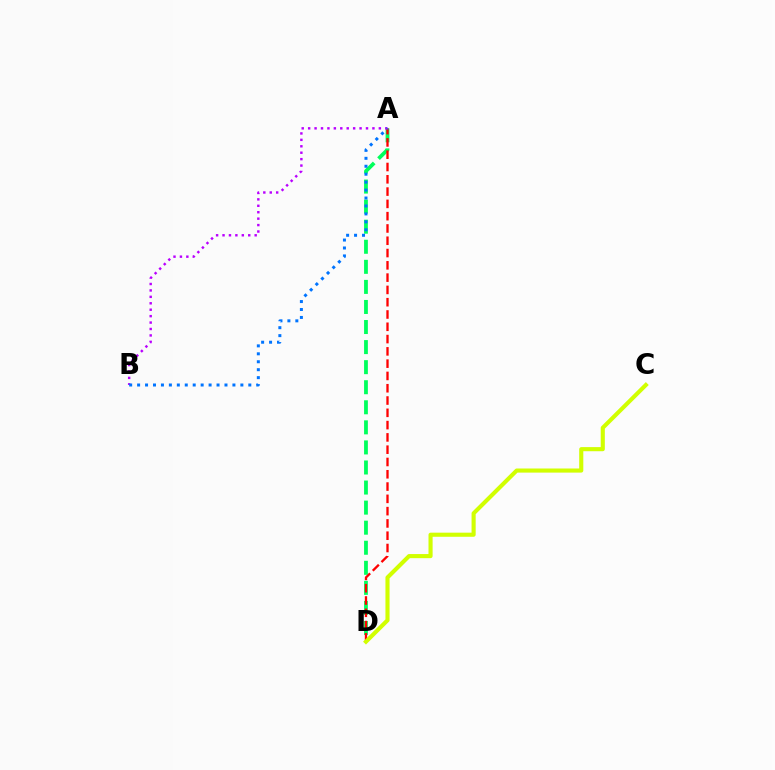{('A', 'D'): [{'color': '#00ff5c', 'line_style': 'dashed', 'thickness': 2.73}, {'color': '#ff0000', 'line_style': 'dashed', 'thickness': 1.67}], ('A', 'B'): [{'color': '#b900ff', 'line_style': 'dotted', 'thickness': 1.75}, {'color': '#0074ff', 'line_style': 'dotted', 'thickness': 2.16}], ('C', 'D'): [{'color': '#d1ff00', 'line_style': 'solid', 'thickness': 2.96}]}